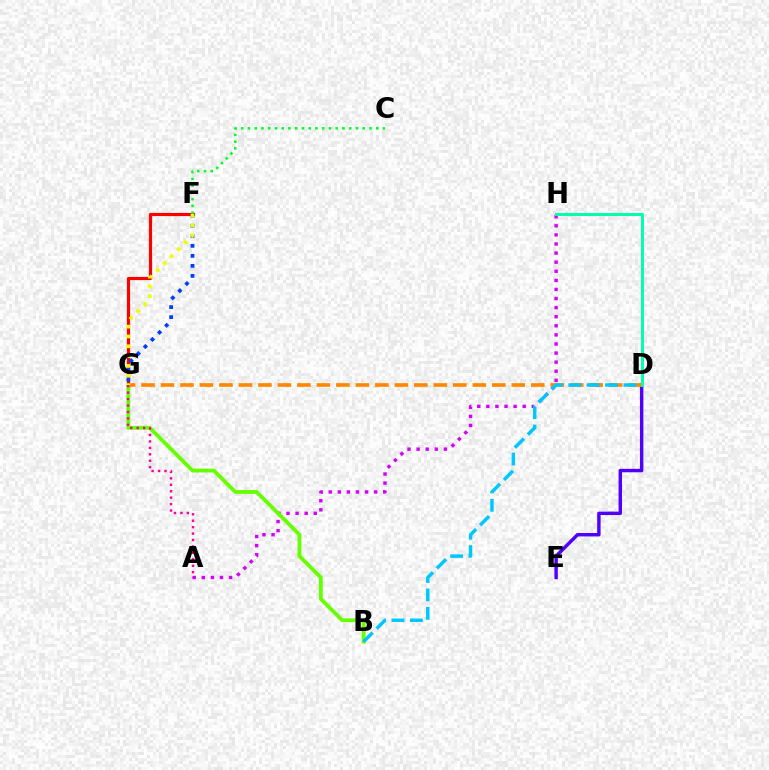{('F', 'G'): [{'color': '#ff0000', 'line_style': 'solid', 'thickness': 2.29}, {'color': '#003fff', 'line_style': 'dotted', 'thickness': 2.72}, {'color': '#eeff00', 'line_style': 'dotted', 'thickness': 2.67}], ('A', 'H'): [{'color': '#d600ff', 'line_style': 'dotted', 'thickness': 2.47}], ('D', 'E'): [{'color': '#4f00ff', 'line_style': 'solid', 'thickness': 2.47}], ('B', 'G'): [{'color': '#66ff00', 'line_style': 'solid', 'thickness': 2.75}], ('D', 'G'): [{'color': '#ff8800', 'line_style': 'dashed', 'thickness': 2.65}], ('D', 'H'): [{'color': '#00ffaf', 'line_style': 'solid', 'thickness': 2.14}], ('C', 'F'): [{'color': '#00ff27', 'line_style': 'dotted', 'thickness': 1.83}], ('B', 'D'): [{'color': '#00c7ff', 'line_style': 'dashed', 'thickness': 2.5}], ('A', 'G'): [{'color': '#ff00a0', 'line_style': 'dotted', 'thickness': 1.75}]}